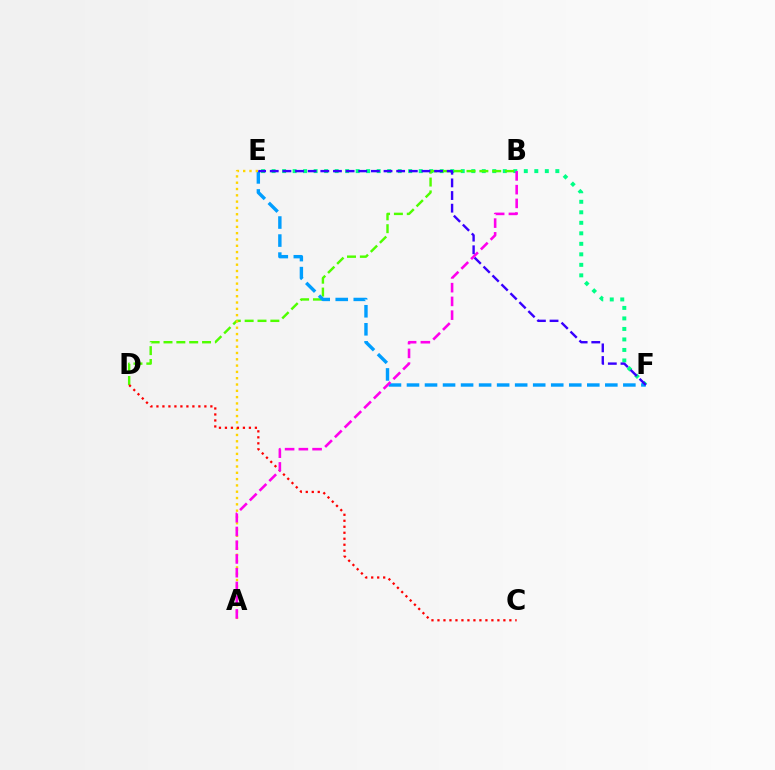{('E', 'F'): [{'color': '#00ff86', 'line_style': 'dotted', 'thickness': 2.86}, {'color': '#009eff', 'line_style': 'dashed', 'thickness': 2.45}, {'color': '#3700ff', 'line_style': 'dashed', 'thickness': 1.72}], ('B', 'D'): [{'color': '#4fff00', 'line_style': 'dashed', 'thickness': 1.75}], ('A', 'E'): [{'color': '#ffd500', 'line_style': 'dotted', 'thickness': 1.71}], ('C', 'D'): [{'color': '#ff0000', 'line_style': 'dotted', 'thickness': 1.63}], ('A', 'B'): [{'color': '#ff00ed', 'line_style': 'dashed', 'thickness': 1.87}]}